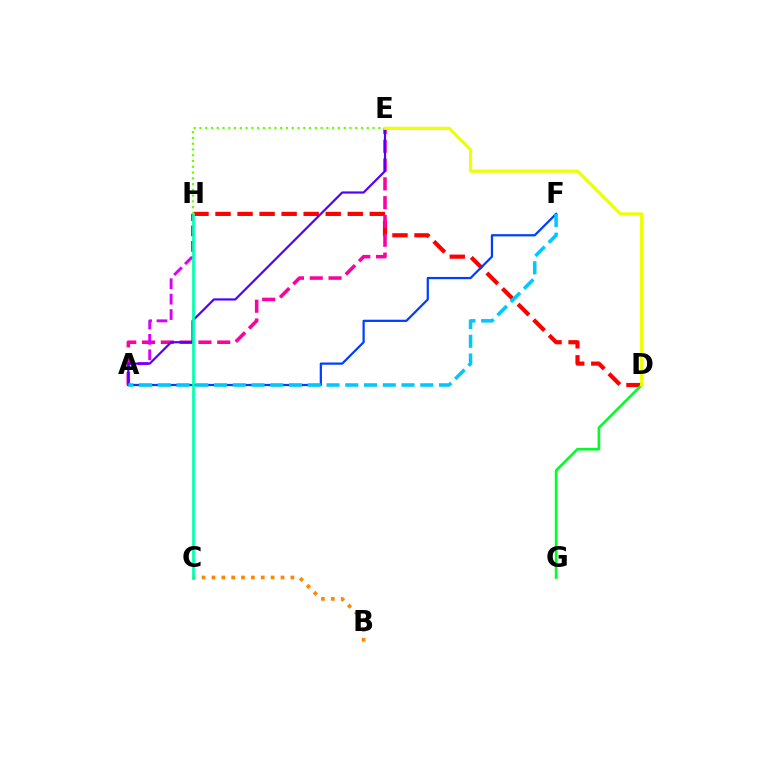{('D', 'H'): [{'color': '#ff0000', 'line_style': 'dashed', 'thickness': 2.99}], ('A', 'E'): [{'color': '#ff00a0', 'line_style': 'dashed', 'thickness': 2.55}, {'color': '#4f00ff', 'line_style': 'solid', 'thickness': 1.57}], ('B', 'C'): [{'color': '#ff8800', 'line_style': 'dotted', 'thickness': 2.68}], ('A', 'H'): [{'color': '#d600ff', 'line_style': 'dashed', 'thickness': 2.09}], ('A', 'F'): [{'color': '#003fff', 'line_style': 'solid', 'thickness': 1.61}, {'color': '#00c7ff', 'line_style': 'dashed', 'thickness': 2.55}], ('C', 'H'): [{'color': '#00ffaf', 'line_style': 'solid', 'thickness': 1.95}], ('D', 'G'): [{'color': '#00ff27', 'line_style': 'solid', 'thickness': 1.93}], ('E', 'H'): [{'color': '#66ff00', 'line_style': 'dotted', 'thickness': 1.57}], ('D', 'E'): [{'color': '#eeff00', 'line_style': 'solid', 'thickness': 2.28}]}